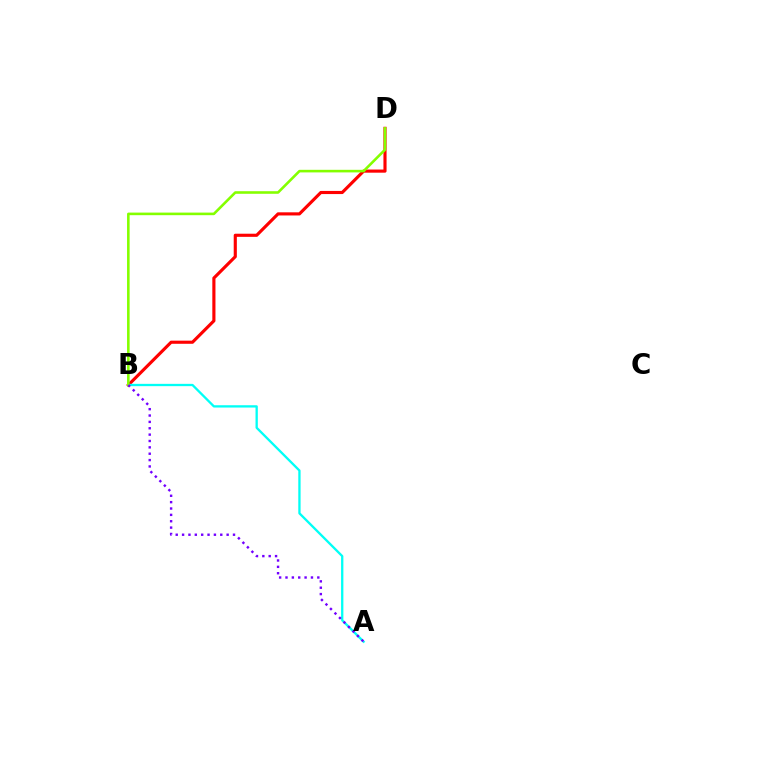{('B', 'D'): [{'color': '#ff0000', 'line_style': 'solid', 'thickness': 2.26}, {'color': '#84ff00', 'line_style': 'solid', 'thickness': 1.86}], ('A', 'B'): [{'color': '#00fff6', 'line_style': 'solid', 'thickness': 1.66}, {'color': '#7200ff', 'line_style': 'dotted', 'thickness': 1.73}]}